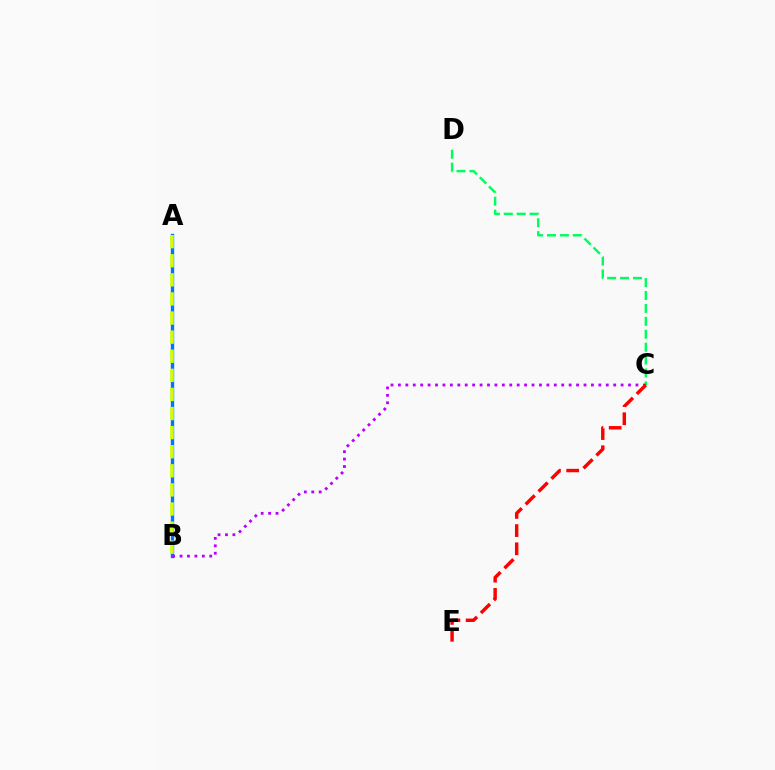{('A', 'B'): [{'color': '#0074ff', 'line_style': 'solid', 'thickness': 2.42}, {'color': '#d1ff00', 'line_style': 'dashed', 'thickness': 2.59}], ('C', 'D'): [{'color': '#00ff5c', 'line_style': 'dashed', 'thickness': 1.75}], ('B', 'C'): [{'color': '#b900ff', 'line_style': 'dotted', 'thickness': 2.02}], ('C', 'E'): [{'color': '#ff0000', 'line_style': 'dashed', 'thickness': 2.47}]}